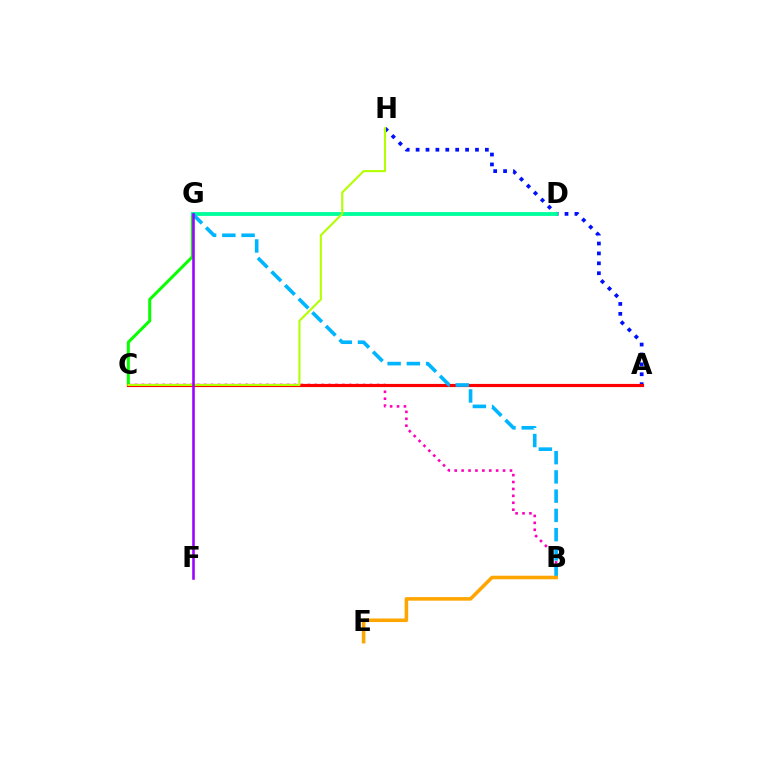{('B', 'C'): [{'color': '#ff00bd', 'line_style': 'dotted', 'thickness': 1.88}], ('A', 'H'): [{'color': '#0010ff', 'line_style': 'dotted', 'thickness': 2.69}], ('C', 'G'): [{'color': '#08ff00', 'line_style': 'solid', 'thickness': 2.17}], ('A', 'C'): [{'color': '#ff0000', 'line_style': 'solid', 'thickness': 2.28}], ('D', 'G'): [{'color': '#00ff9d', 'line_style': 'solid', 'thickness': 2.78}], ('C', 'H'): [{'color': '#b3ff00', 'line_style': 'solid', 'thickness': 1.5}], ('B', 'G'): [{'color': '#00b5ff', 'line_style': 'dashed', 'thickness': 2.61}], ('B', 'E'): [{'color': '#ffa500', 'line_style': 'solid', 'thickness': 2.56}], ('F', 'G'): [{'color': '#9b00ff', 'line_style': 'solid', 'thickness': 1.85}]}